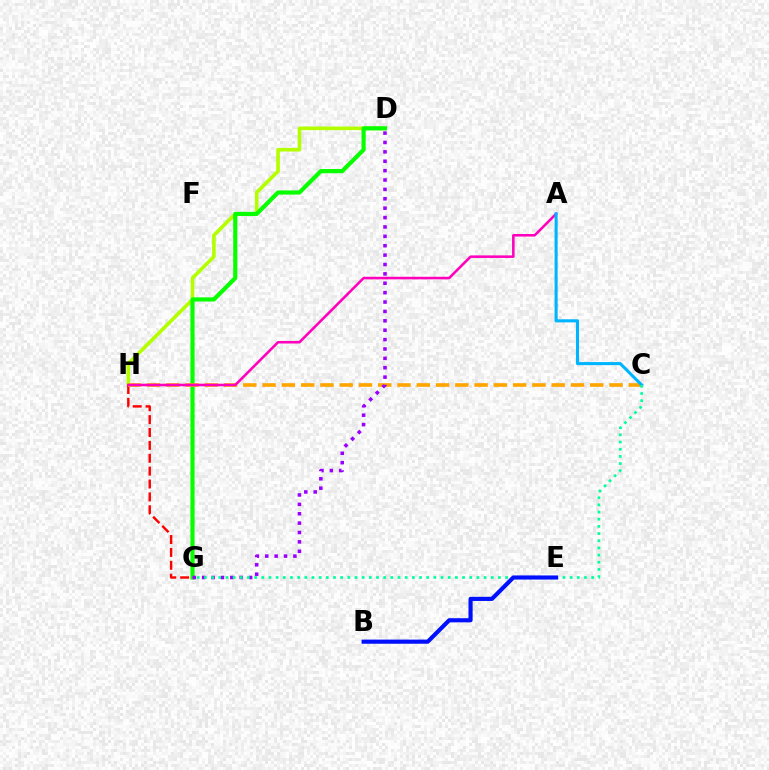{('D', 'H'): [{'color': '#b3ff00', 'line_style': 'solid', 'thickness': 2.6}], ('G', 'H'): [{'color': '#ff0000', 'line_style': 'dashed', 'thickness': 1.75}], ('D', 'G'): [{'color': '#08ff00', 'line_style': 'solid', 'thickness': 3.0}, {'color': '#9b00ff', 'line_style': 'dotted', 'thickness': 2.55}], ('C', 'H'): [{'color': '#ffa500', 'line_style': 'dashed', 'thickness': 2.62}], ('A', 'H'): [{'color': '#ff00bd', 'line_style': 'solid', 'thickness': 1.85}], ('A', 'C'): [{'color': '#00b5ff', 'line_style': 'solid', 'thickness': 2.22}], ('C', 'G'): [{'color': '#00ff9d', 'line_style': 'dotted', 'thickness': 1.95}], ('B', 'E'): [{'color': '#0010ff', 'line_style': 'solid', 'thickness': 2.98}]}